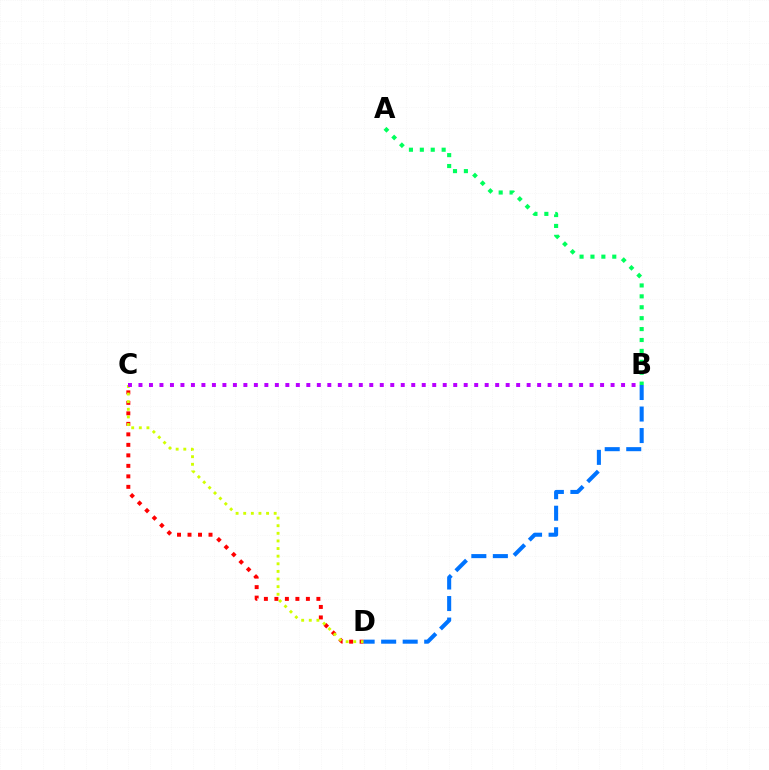{('C', 'D'): [{'color': '#ff0000', 'line_style': 'dotted', 'thickness': 2.85}, {'color': '#d1ff00', 'line_style': 'dotted', 'thickness': 2.07}], ('A', 'B'): [{'color': '#00ff5c', 'line_style': 'dotted', 'thickness': 2.96}], ('B', 'C'): [{'color': '#b900ff', 'line_style': 'dotted', 'thickness': 2.85}], ('B', 'D'): [{'color': '#0074ff', 'line_style': 'dashed', 'thickness': 2.92}]}